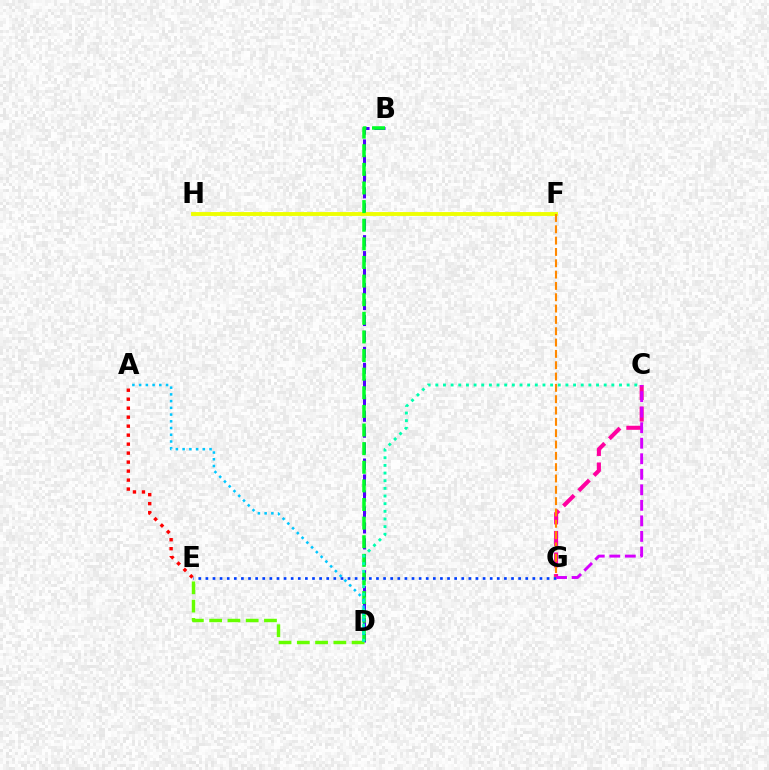{('B', 'D'): [{'color': '#4f00ff', 'line_style': 'dashed', 'thickness': 2.17}, {'color': '#00ff27', 'line_style': 'dashed', 'thickness': 2.53}], ('F', 'H'): [{'color': '#eeff00', 'line_style': 'solid', 'thickness': 2.78}], ('C', 'G'): [{'color': '#ff00a0', 'line_style': 'dashed', 'thickness': 2.93}, {'color': '#d600ff', 'line_style': 'dashed', 'thickness': 2.11}], ('F', 'G'): [{'color': '#ff8800', 'line_style': 'dashed', 'thickness': 1.54}], ('D', 'E'): [{'color': '#66ff00', 'line_style': 'dashed', 'thickness': 2.48}], ('A', 'D'): [{'color': '#00c7ff', 'line_style': 'dotted', 'thickness': 1.83}], ('C', 'D'): [{'color': '#00ffaf', 'line_style': 'dotted', 'thickness': 2.08}], ('E', 'G'): [{'color': '#003fff', 'line_style': 'dotted', 'thickness': 1.93}], ('A', 'E'): [{'color': '#ff0000', 'line_style': 'dotted', 'thickness': 2.44}]}